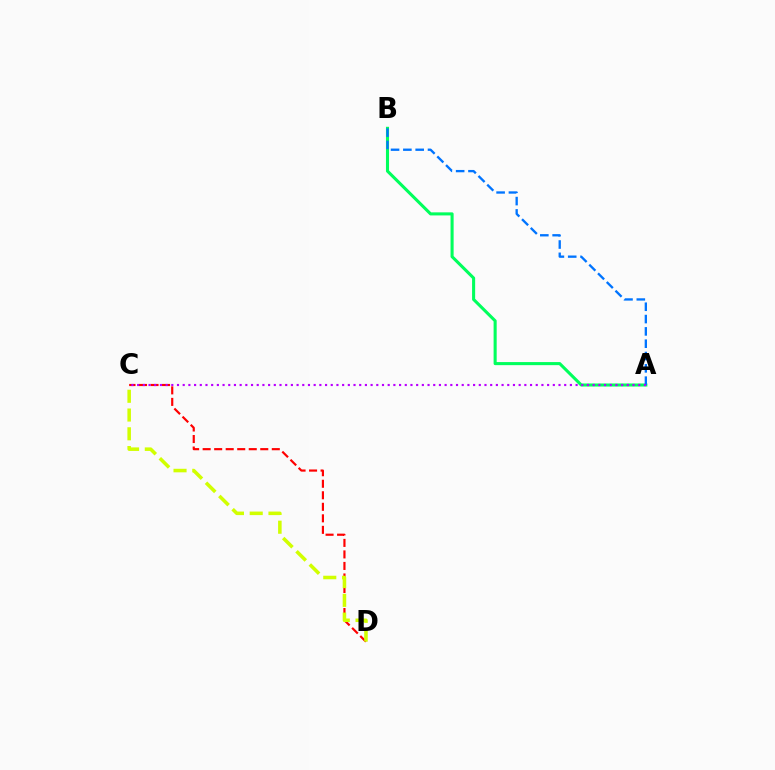{('C', 'D'): [{'color': '#ff0000', 'line_style': 'dashed', 'thickness': 1.57}, {'color': '#d1ff00', 'line_style': 'dashed', 'thickness': 2.55}], ('A', 'B'): [{'color': '#00ff5c', 'line_style': 'solid', 'thickness': 2.21}, {'color': '#0074ff', 'line_style': 'dashed', 'thickness': 1.67}], ('A', 'C'): [{'color': '#b900ff', 'line_style': 'dotted', 'thickness': 1.55}]}